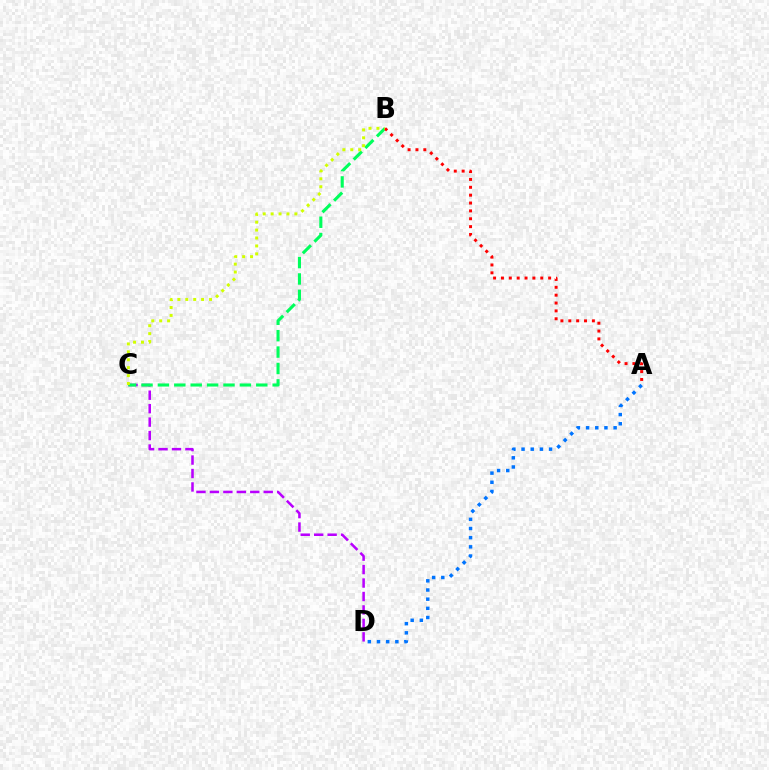{('C', 'D'): [{'color': '#b900ff', 'line_style': 'dashed', 'thickness': 1.83}], ('A', 'D'): [{'color': '#0074ff', 'line_style': 'dotted', 'thickness': 2.49}], ('B', 'C'): [{'color': '#00ff5c', 'line_style': 'dashed', 'thickness': 2.23}, {'color': '#d1ff00', 'line_style': 'dotted', 'thickness': 2.15}], ('A', 'B'): [{'color': '#ff0000', 'line_style': 'dotted', 'thickness': 2.14}]}